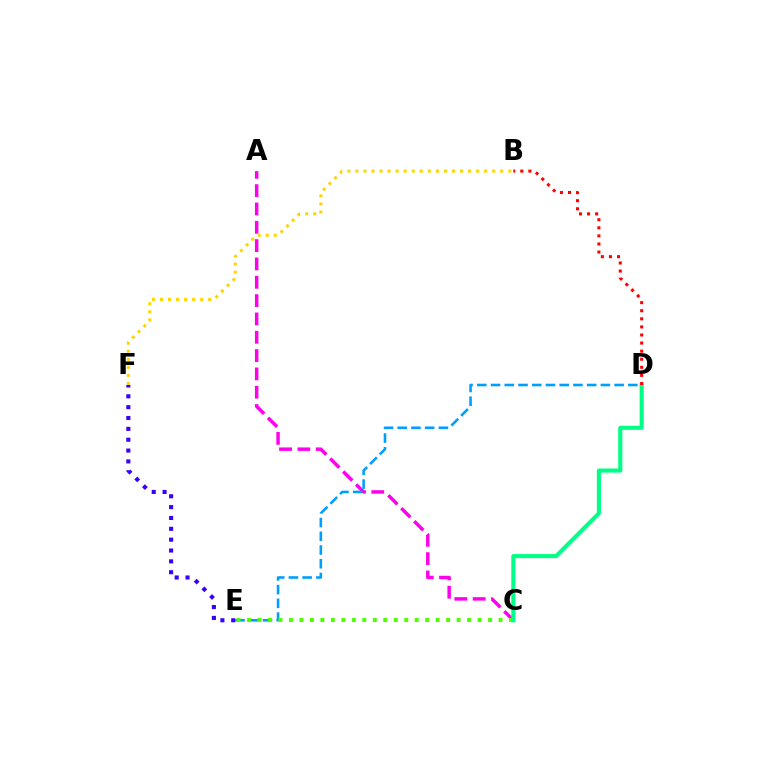{('A', 'C'): [{'color': '#ff00ed', 'line_style': 'dashed', 'thickness': 2.49}], ('D', 'E'): [{'color': '#009eff', 'line_style': 'dashed', 'thickness': 1.87}], ('B', 'F'): [{'color': '#ffd500', 'line_style': 'dotted', 'thickness': 2.19}], ('C', 'E'): [{'color': '#4fff00', 'line_style': 'dotted', 'thickness': 2.85}], ('C', 'D'): [{'color': '#00ff86', 'line_style': 'solid', 'thickness': 2.96}], ('B', 'D'): [{'color': '#ff0000', 'line_style': 'dotted', 'thickness': 2.2}], ('E', 'F'): [{'color': '#3700ff', 'line_style': 'dotted', 'thickness': 2.95}]}